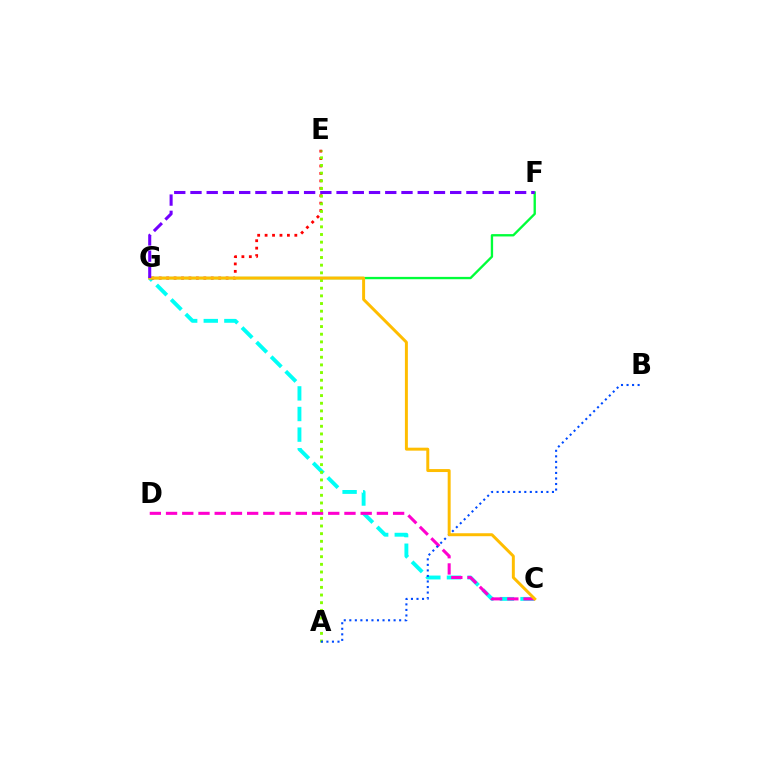{('C', 'G'): [{'color': '#00fff6', 'line_style': 'dashed', 'thickness': 2.8}, {'color': '#ffbd00', 'line_style': 'solid', 'thickness': 2.13}], ('F', 'G'): [{'color': '#00ff39', 'line_style': 'solid', 'thickness': 1.69}, {'color': '#7200ff', 'line_style': 'dashed', 'thickness': 2.21}], ('C', 'D'): [{'color': '#ff00cf', 'line_style': 'dashed', 'thickness': 2.2}], ('E', 'G'): [{'color': '#ff0000', 'line_style': 'dotted', 'thickness': 2.02}], ('A', 'E'): [{'color': '#84ff00', 'line_style': 'dotted', 'thickness': 2.08}], ('A', 'B'): [{'color': '#004bff', 'line_style': 'dotted', 'thickness': 1.5}]}